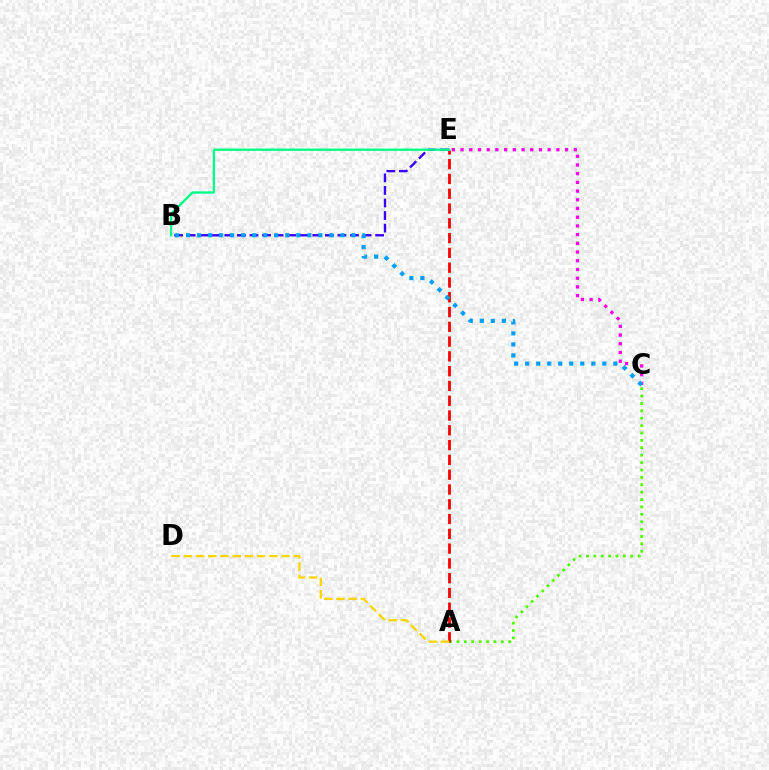{('B', 'E'): [{'color': '#3700ff', 'line_style': 'dashed', 'thickness': 1.71}, {'color': '#00ff86', 'line_style': 'solid', 'thickness': 1.68}], ('C', 'E'): [{'color': '#ff00ed', 'line_style': 'dotted', 'thickness': 2.37}], ('A', 'C'): [{'color': '#4fff00', 'line_style': 'dotted', 'thickness': 2.01}], ('A', 'E'): [{'color': '#ff0000', 'line_style': 'dashed', 'thickness': 2.01}], ('A', 'D'): [{'color': '#ffd500', 'line_style': 'dashed', 'thickness': 1.66}], ('B', 'C'): [{'color': '#009eff', 'line_style': 'dotted', 'thickness': 2.99}]}